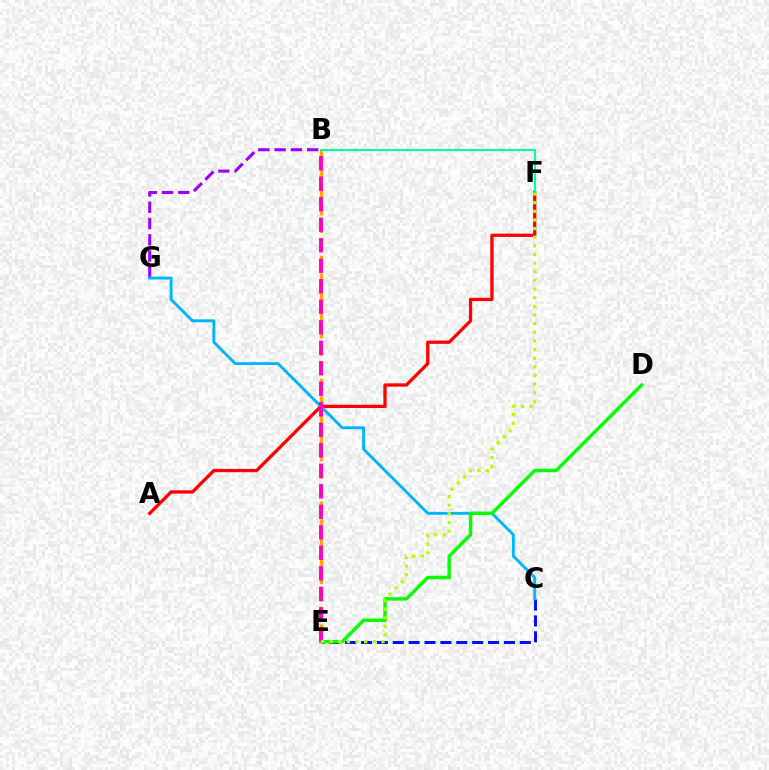{('B', 'G'): [{'color': '#9b00ff', 'line_style': 'dashed', 'thickness': 2.21}], ('A', 'F'): [{'color': '#ff0000', 'line_style': 'solid', 'thickness': 2.36}], ('B', 'E'): [{'color': '#ffa500', 'line_style': 'dashed', 'thickness': 2.39}, {'color': '#ff00bd', 'line_style': 'dashed', 'thickness': 2.79}], ('C', 'E'): [{'color': '#0010ff', 'line_style': 'dashed', 'thickness': 2.16}], ('C', 'G'): [{'color': '#00b5ff', 'line_style': 'solid', 'thickness': 2.1}], ('B', 'F'): [{'color': '#00ff9d', 'line_style': 'solid', 'thickness': 1.53}], ('D', 'E'): [{'color': '#08ff00', 'line_style': 'solid', 'thickness': 2.48}], ('E', 'F'): [{'color': '#b3ff00', 'line_style': 'dotted', 'thickness': 2.35}]}